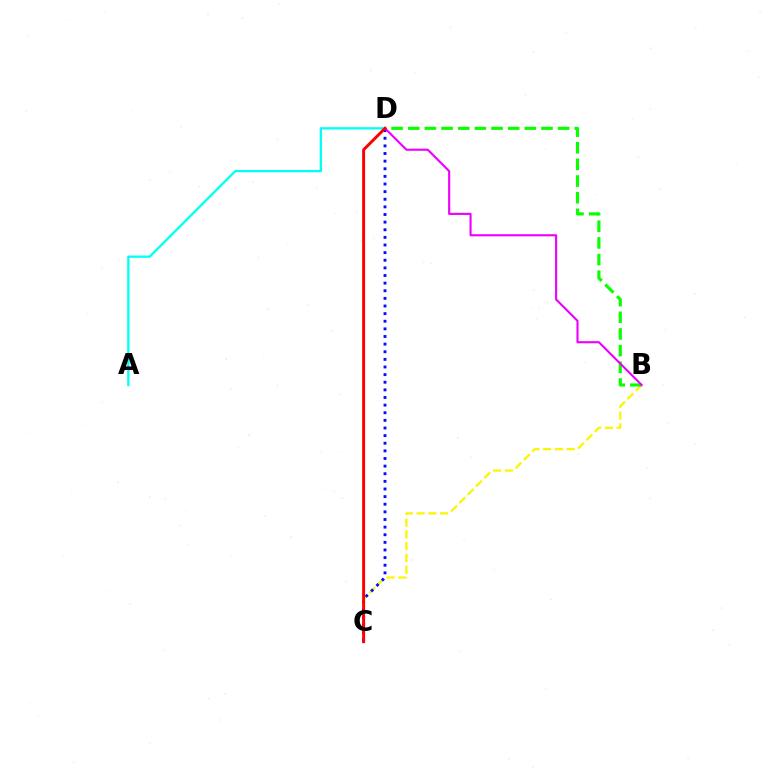{('B', 'C'): [{'color': '#fcf500', 'line_style': 'dashed', 'thickness': 1.6}], ('B', 'D'): [{'color': '#08ff00', 'line_style': 'dashed', 'thickness': 2.26}, {'color': '#ee00ff', 'line_style': 'solid', 'thickness': 1.53}], ('A', 'D'): [{'color': '#00fff6', 'line_style': 'solid', 'thickness': 1.66}], ('C', 'D'): [{'color': '#0010ff', 'line_style': 'dotted', 'thickness': 2.07}, {'color': '#ff0000', 'line_style': 'solid', 'thickness': 2.11}]}